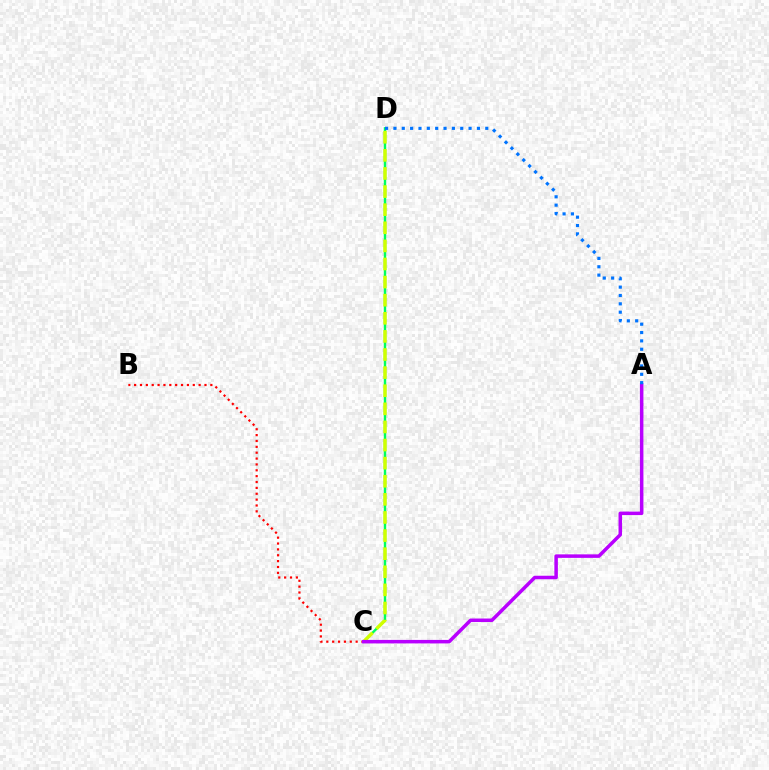{('C', 'D'): [{'color': '#00ff5c', 'line_style': 'solid', 'thickness': 1.73}, {'color': '#d1ff00', 'line_style': 'dashed', 'thickness': 2.46}], ('B', 'C'): [{'color': '#ff0000', 'line_style': 'dotted', 'thickness': 1.59}], ('A', 'C'): [{'color': '#b900ff', 'line_style': 'solid', 'thickness': 2.52}], ('A', 'D'): [{'color': '#0074ff', 'line_style': 'dotted', 'thickness': 2.27}]}